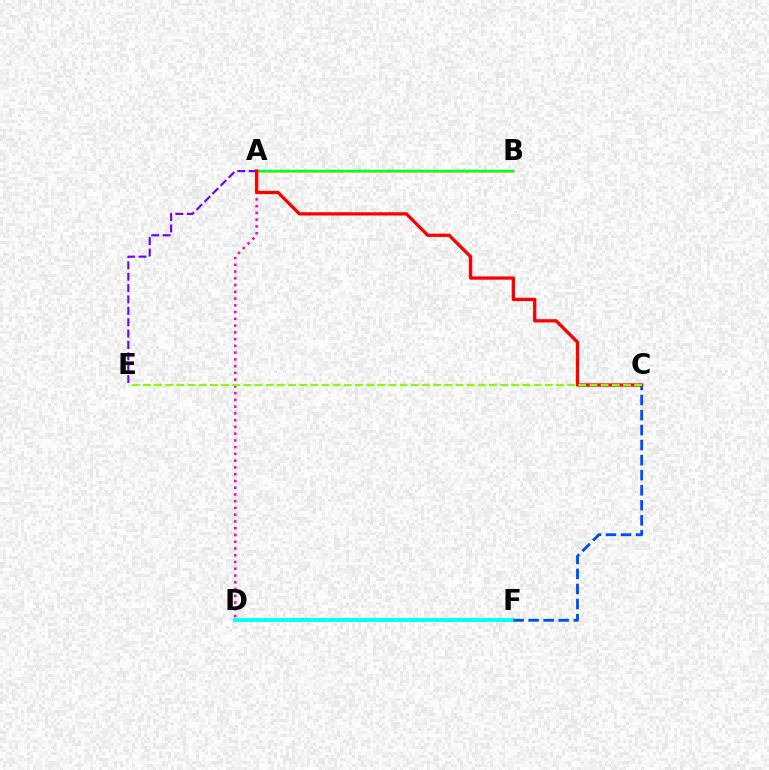{('D', 'F'): [{'color': '#00fff6', 'line_style': 'solid', 'thickness': 2.75}], ('C', 'F'): [{'color': '#004bff', 'line_style': 'dashed', 'thickness': 2.04}], ('A', 'D'): [{'color': '#ff00cf', 'line_style': 'dotted', 'thickness': 1.83}], ('A', 'B'): [{'color': '#ffbd00', 'line_style': 'solid', 'thickness': 1.81}, {'color': '#00ff39', 'line_style': 'solid', 'thickness': 1.79}], ('A', 'E'): [{'color': '#7200ff', 'line_style': 'dashed', 'thickness': 1.55}], ('A', 'C'): [{'color': '#ff0000', 'line_style': 'solid', 'thickness': 2.36}], ('C', 'E'): [{'color': '#84ff00', 'line_style': 'dashed', 'thickness': 1.52}]}